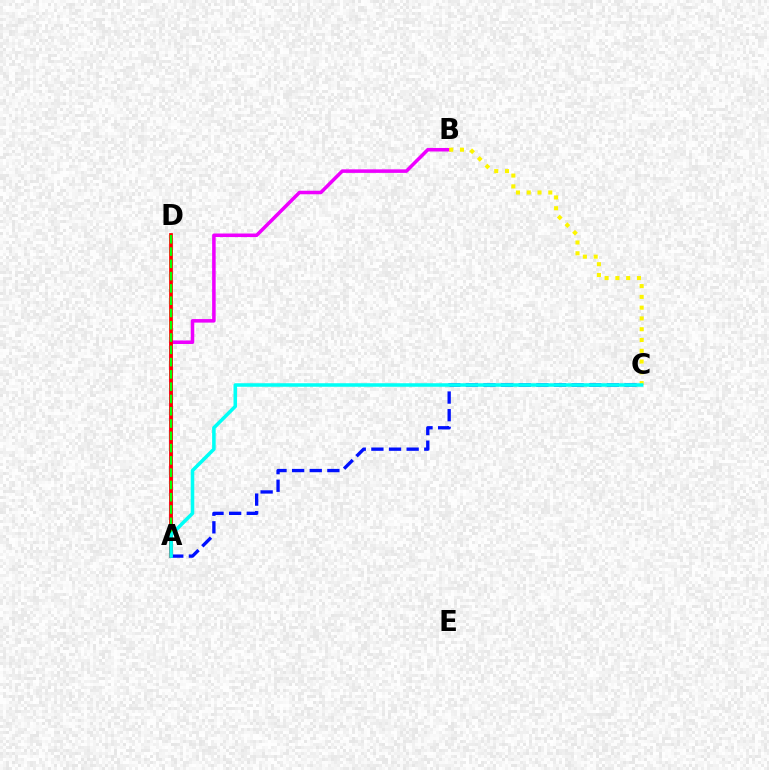{('A', 'B'): [{'color': '#ee00ff', 'line_style': 'solid', 'thickness': 2.54}], ('A', 'D'): [{'color': '#ff0000', 'line_style': 'solid', 'thickness': 2.69}, {'color': '#08ff00', 'line_style': 'dashed', 'thickness': 1.67}], ('B', 'C'): [{'color': '#fcf500', 'line_style': 'dotted', 'thickness': 2.93}], ('A', 'C'): [{'color': '#0010ff', 'line_style': 'dashed', 'thickness': 2.39}, {'color': '#00fff6', 'line_style': 'solid', 'thickness': 2.55}]}